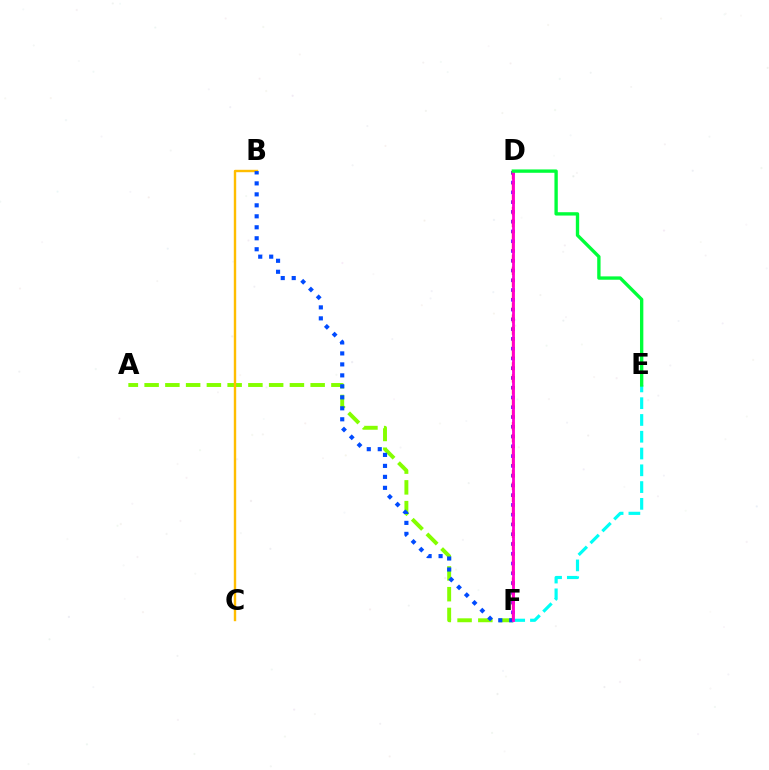{('D', 'F'): [{'color': '#7200ff', 'line_style': 'dotted', 'thickness': 2.65}, {'color': '#ff0000', 'line_style': 'dashed', 'thickness': 1.62}, {'color': '#ff00cf', 'line_style': 'solid', 'thickness': 2.03}], ('E', 'F'): [{'color': '#00fff6', 'line_style': 'dashed', 'thickness': 2.28}], ('A', 'F'): [{'color': '#84ff00', 'line_style': 'dashed', 'thickness': 2.82}], ('B', 'C'): [{'color': '#ffbd00', 'line_style': 'solid', 'thickness': 1.73}], ('B', 'F'): [{'color': '#004bff', 'line_style': 'dotted', 'thickness': 2.98}], ('D', 'E'): [{'color': '#00ff39', 'line_style': 'solid', 'thickness': 2.41}]}